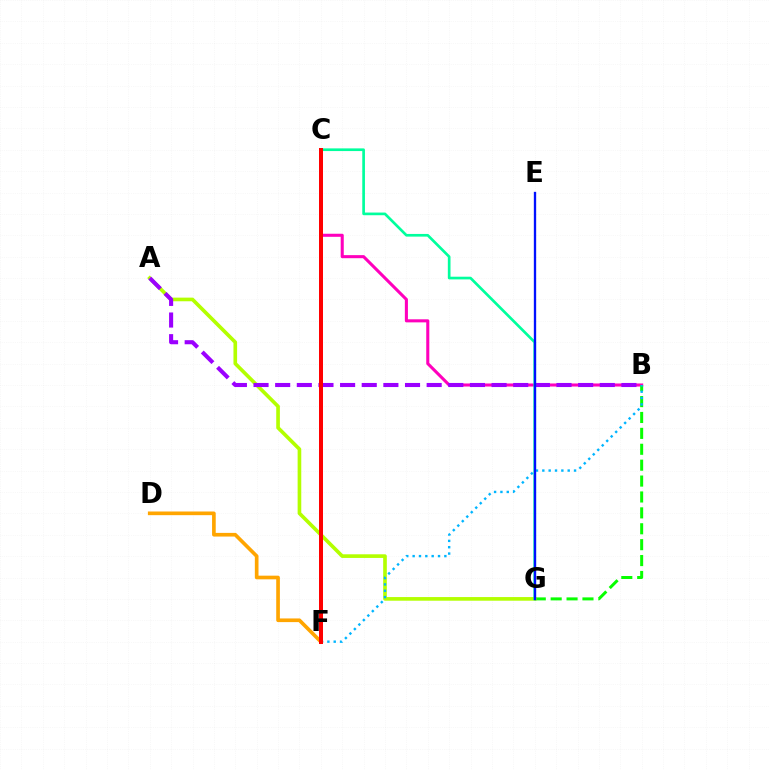{('D', 'F'): [{'color': '#ffa500', 'line_style': 'solid', 'thickness': 2.64}], ('B', 'C'): [{'color': '#ff00bd', 'line_style': 'solid', 'thickness': 2.21}], ('B', 'G'): [{'color': '#08ff00', 'line_style': 'dashed', 'thickness': 2.16}], ('A', 'G'): [{'color': '#b3ff00', 'line_style': 'solid', 'thickness': 2.62}], ('A', 'B'): [{'color': '#9b00ff', 'line_style': 'dashed', 'thickness': 2.94}], ('B', 'F'): [{'color': '#00b5ff', 'line_style': 'dotted', 'thickness': 1.72}], ('C', 'G'): [{'color': '#00ff9d', 'line_style': 'solid', 'thickness': 1.93}], ('C', 'F'): [{'color': '#ff0000', 'line_style': 'solid', 'thickness': 2.88}], ('E', 'G'): [{'color': '#0010ff', 'line_style': 'solid', 'thickness': 1.68}]}